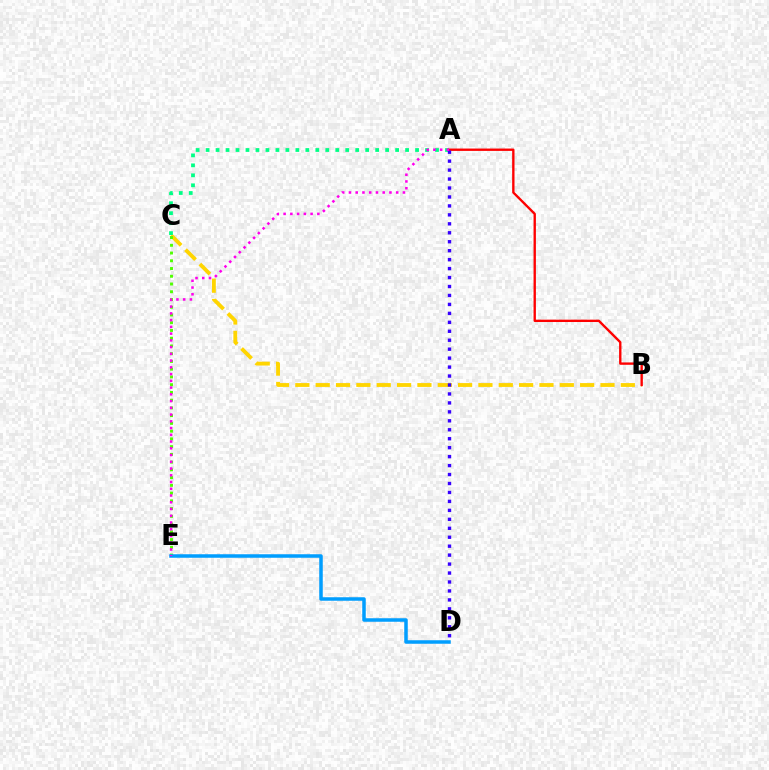{('B', 'C'): [{'color': '#ffd500', 'line_style': 'dashed', 'thickness': 2.76}], ('A', 'C'): [{'color': '#00ff86', 'line_style': 'dotted', 'thickness': 2.71}], ('A', 'B'): [{'color': '#ff0000', 'line_style': 'solid', 'thickness': 1.7}], ('A', 'D'): [{'color': '#3700ff', 'line_style': 'dotted', 'thickness': 2.43}], ('C', 'E'): [{'color': '#4fff00', 'line_style': 'dotted', 'thickness': 2.1}], ('D', 'E'): [{'color': '#009eff', 'line_style': 'solid', 'thickness': 2.53}], ('A', 'E'): [{'color': '#ff00ed', 'line_style': 'dotted', 'thickness': 1.83}]}